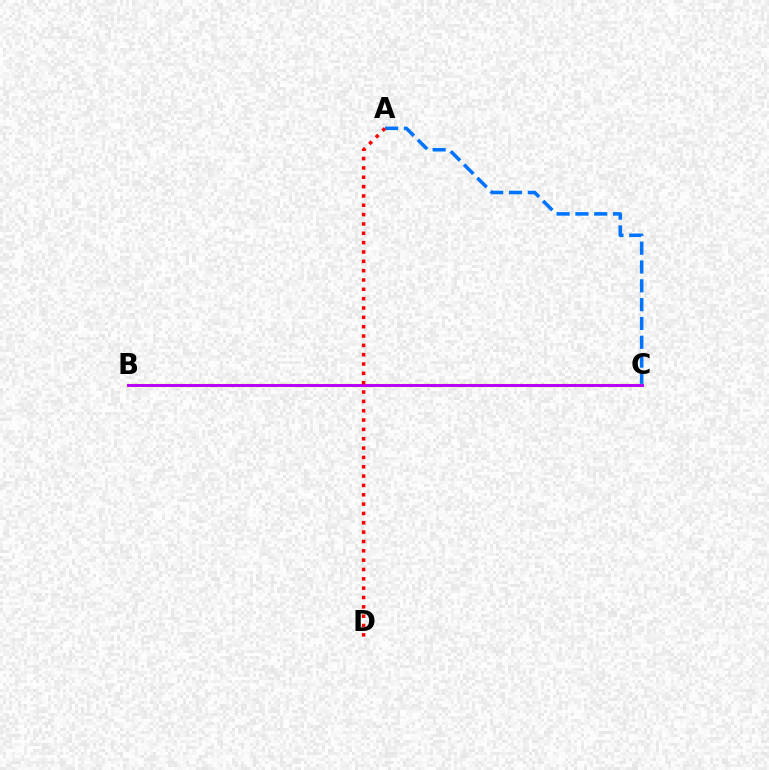{('A', 'C'): [{'color': '#0074ff', 'line_style': 'dashed', 'thickness': 2.56}], ('B', 'C'): [{'color': '#00ff5c', 'line_style': 'solid', 'thickness': 2.17}, {'color': '#d1ff00', 'line_style': 'solid', 'thickness': 2.33}, {'color': '#b900ff', 'line_style': 'solid', 'thickness': 2.1}], ('A', 'D'): [{'color': '#ff0000', 'line_style': 'dotted', 'thickness': 2.54}]}